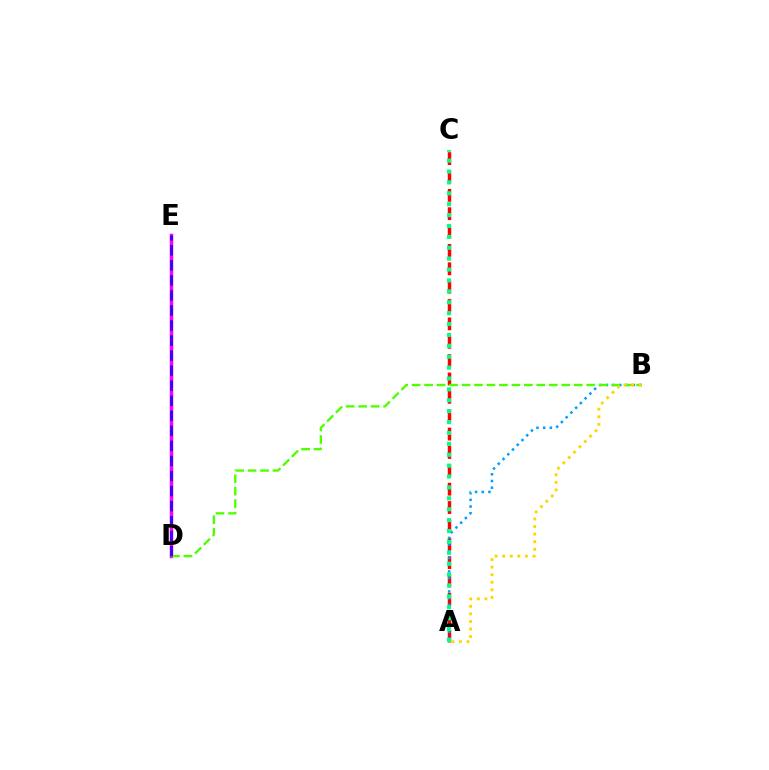{('A', 'C'): [{'color': '#ff0000', 'line_style': 'dashed', 'thickness': 2.49}, {'color': '#00ff86', 'line_style': 'dotted', 'thickness': 2.96}], ('A', 'B'): [{'color': '#009eff', 'line_style': 'dotted', 'thickness': 1.82}, {'color': '#ffd500', 'line_style': 'dotted', 'thickness': 2.06}], ('D', 'E'): [{'color': '#ff00ed', 'line_style': 'solid', 'thickness': 2.52}, {'color': '#3700ff', 'line_style': 'dashed', 'thickness': 2.04}], ('B', 'D'): [{'color': '#4fff00', 'line_style': 'dashed', 'thickness': 1.69}]}